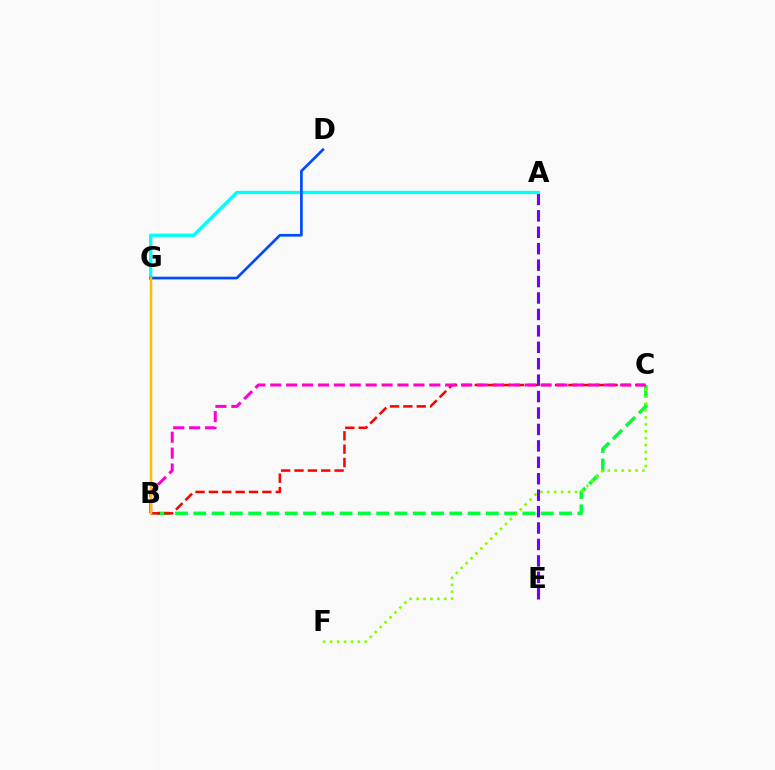{('B', 'C'): [{'color': '#00ff39', 'line_style': 'dashed', 'thickness': 2.48}, {'color': '#ff0000', 'line_style': 'dashed', 'thickness': 1.82}, {'color': '#ff00cf', 'line_style': 'dashed', 'thickness': 2.16}], ('C', 'F'): [{'color': '#84ff00', 'line_style': 'dotted', 'thickness': 1.89}], ('A', 'E'): [{'color': '#7200ff', 'line_style': 'dashed', 'thickness': 2.23}], ('A', 'G'): [{'color': '#00fff6', 'line_style': 'solid', 'thickness': 2.36}], ('D', 'G'): [{'color': '#004bff', 'line_style': 'solid', 'thickness': 1.94}], ('B', 'G'): [{'color': '#ffbd00', 'line_style': 'solid', 'thickness': 1.8}]}